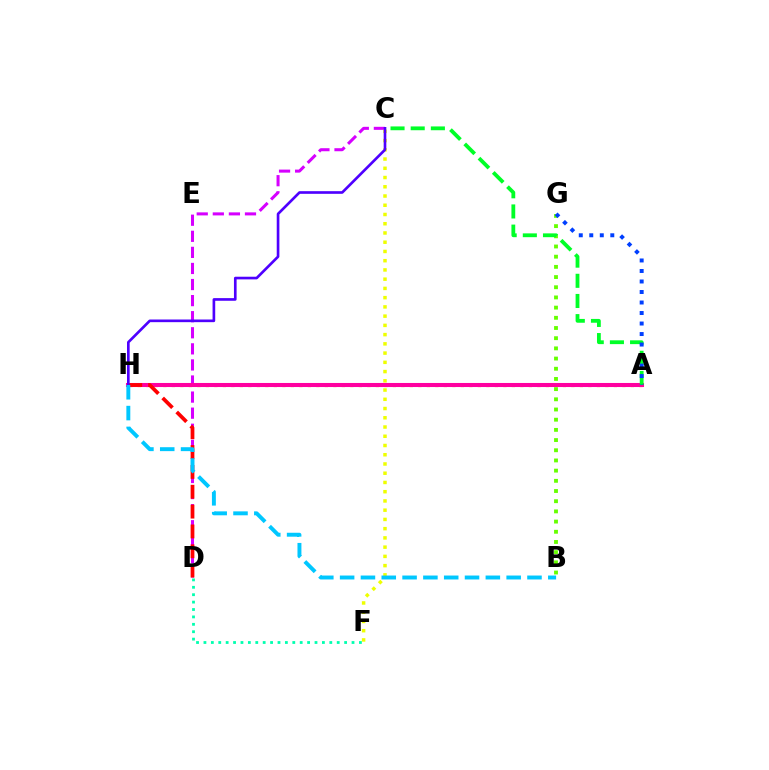{('C', 'D'): [{'color': '#d600ff', 'line_style': 'dashed', 'thickness': 2.18}], ('C', 'F'): [{'color': '#eeff00', 'line_style': 'dotted', 'thickness': 2.51}], ('A', 'H'): [{'color': '#ff8800', 'line_style': 'dotted', 'thickness': 2.31}, {'color': '#ff00a0', 'line_style': 'solid', 'thickness': 2.92}], ('D', 'F'): [{'color': '#00ffaf', 'line_style': 'dotted', 'thickness': 2.01}], ('B', 'G'): [{'color': '#66ff00', 'line_style': 'dotted', 'thickness': 2.77}], ('D', 'H'): [{'color': '#ff0000', 'line_style': 'dashed', 'thickness': 2.7}], ('A', 'C'): [{'color': '#00ff27', 'line_style': 'dashed', 'thickness': 2.74}], ('C', 'H'): [{'color': '#4f00ff', 'line_style': 'solid', 'thickness': 1.91}], ('B', 'H'): [{'color': '#00c7ff', 'line_style': 'dashed', 'thickness': 2.83}], ('A', 'G'): [{'color': '#003fff', 'line_style': 'dotted', 'thickness': 2.86}]}